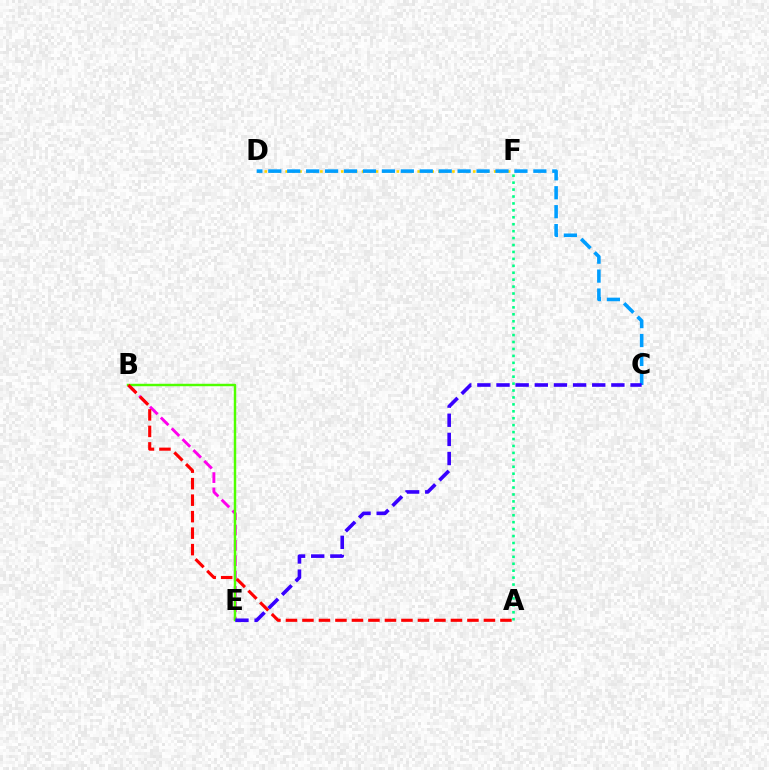{('D', 'F'): [{'color': '#ffd500', 'line_style': 'dotted', 'thickness': 1.89}], ('B', 'E'): [{'color': '#ff00ed', 'line_style': 'dashed', 'thickness': 2.08}, {'color': '#4fff00', 'line_style': 'solid', 'thickness': 1.76}], ('C', 'D'): [{'color': '#009eff', 'line_style': 'dashed', 'thickness': 2.57}], ('A', 'F'): [{'color': '#00ff86', 'line_style': 'dotted', 'thickness': 1.88}], ('A', 'B'): [{'color': '#ff0000', 'line_style': 'dashed', 'thickness': 2.24}], ('C', 'E'): [{'color': '#3700ff', 'line_style': 'dashed', 'thickness': 2.6}]}